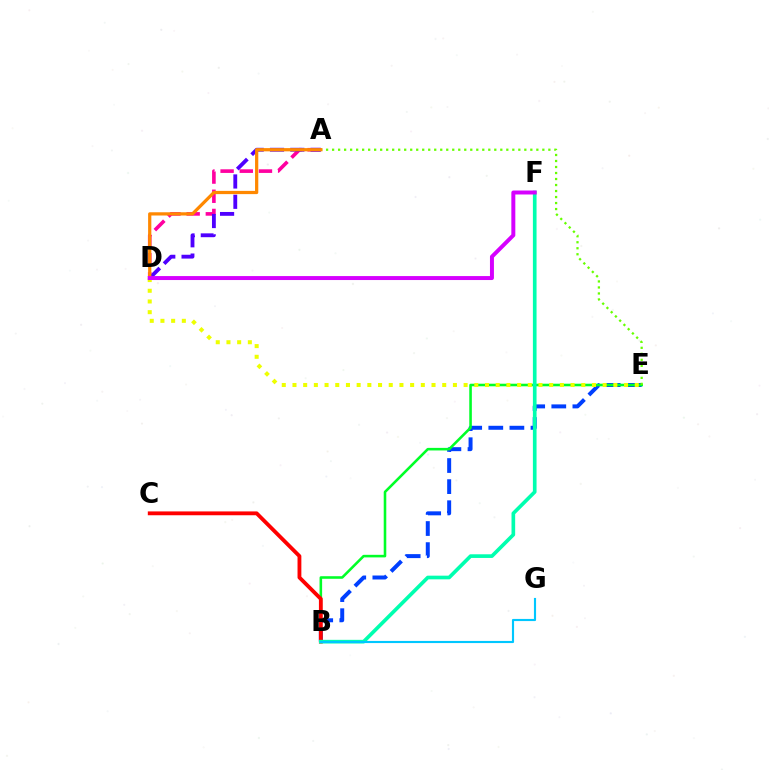{('A', 'D'): [{'color': '#ff00a0', 'line_style': 'dashed', 'thickness': 2.61}, {'color': '#4f00ff', 'line_style': 'dashed', 'thickness': 2.76}, {'color': '#ff8800', 'line_style': 'solid', 'thickness': 2.33}], ('B', 'E'): [{'color': '#003fff', 'line_style': 'dashed', 'thickness': 2.87}, {'color': '#00ff27', 'line_style': 'solid', 'thickness': 1.86}], ('A', 'E'): [{'color': '#66ff00', 'line_style': 'dotted', 'thickness': 1.63}], ('B', 'C'): [{'color': '#ff0000', 'line_style': 'solid', 'thickness': 2.76}], ('D', 'E'): [{'color': '#eeff00', 'line_style': 'dotted', 'thickness': 2.91}], ('B', 'F'): [{'color': '#00ffaf', 'line_style': 'solid', 'thickness': 2.64}], ('B', 'G'): [{'color': '#00c7ff', 'line_style': 'solid', 'thickness': 1.54}], ('D', 'F'): [{'color': '#d600ff', 'line_style': 'solid', 'thickness': 2.86}]}